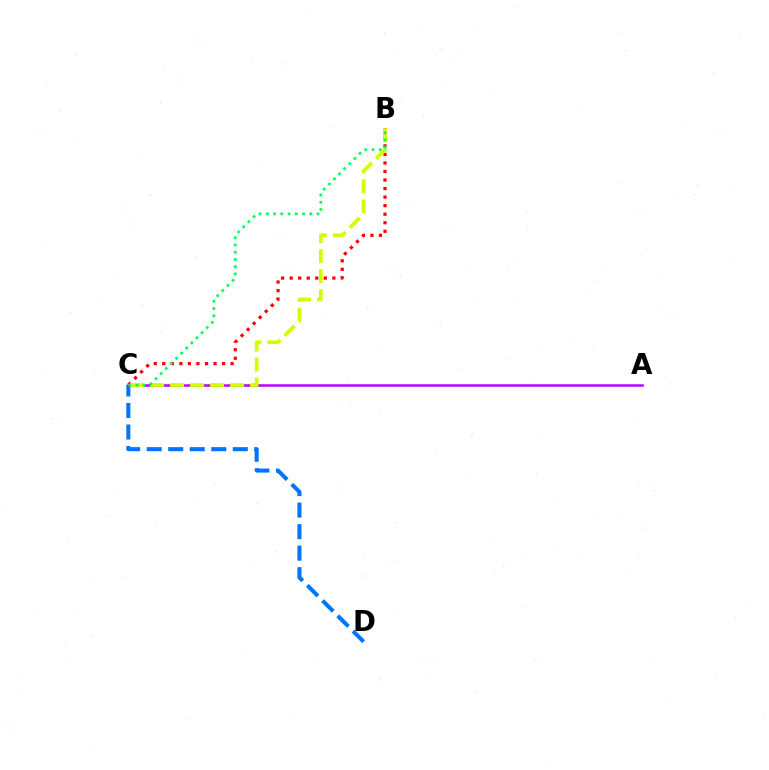{('B', 'C'): [{'color': '#ff0000', 'line_style': 'dotted', 'thickness': 2.32}, {'color': '#d1ff00', 'line_style': 'dashed', 'thickness': 2.72}, {'color': '#00ff5c', 'line_style': 'dotted', 'thickness': 1.97}], ('C', 'D'): [{'color': '#0074ff', 'line_style': 'dashed', 'thickness': 2.92}], ('A', 'C'): [{'color': '#b900ff', 'line_style': 'solid', 'thickness': 1.81}]}